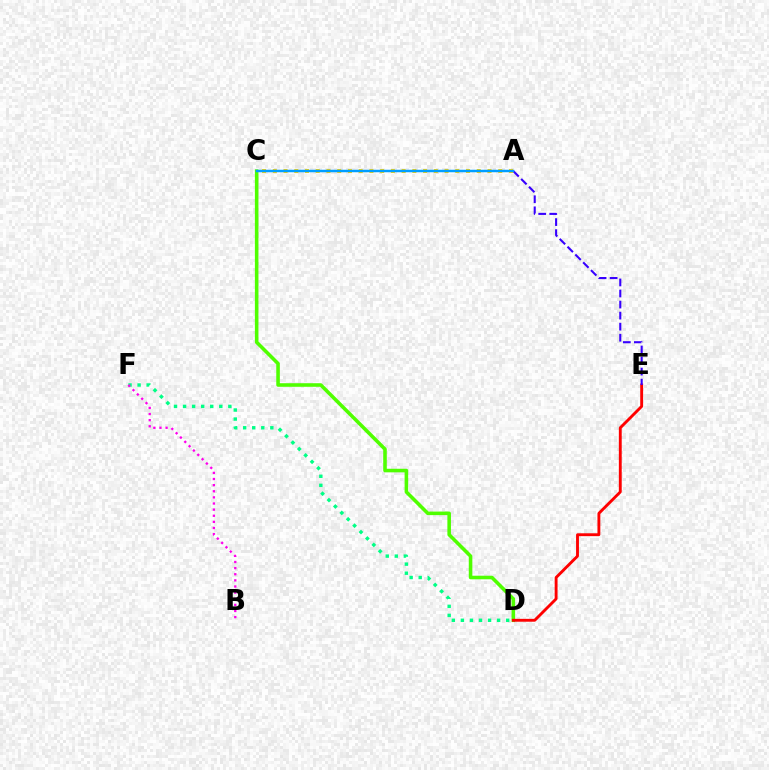{('D', 'F'): [{'color': '#00ff86', 'line_style': 'dotted', 'thickness': 2.46}], ('C', 'D'): [{'color': '#4fff00', 'line_style': 'solid', 'thickness': 2.57}], ('D', 'E'): [{'color': '#ff0000', 'line_style': 'solid', 'thickness': 2.07}], ('A', 'E'): [{'color': '#3700ff', 'line_style': 'dashed', 'thickness': 1.5}], ('A', 'C'): [{'color': '#ffd500', 'line_style': 'dotted', 'thickness': 2.92}, {'color': '#009eff', 'line_style': 'solid', 'thickness': 1.78}], ('B', 'F'): [{'color': '#ff00ed', 'line_style': 'dotted', 'thickness': 1.66}]}